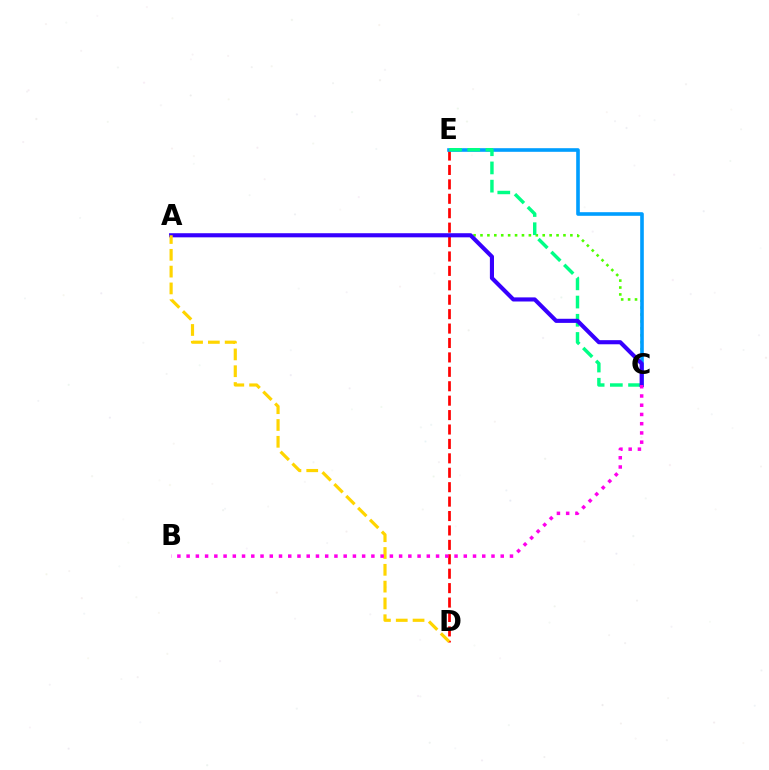{('D', 'E'): [{'color': '#ff0000', 'line_style': 'dashed', 'thickness': 1.96}], ('A', 'C'): [{'color': '#4fff00', 'line_style': 'dotted', 'thickness': 1.88}, {'color': '#3700ff', 'line_style': 'solid', 'thickness': 2.96}], ('C', 'E'): [{'color': '#009eff', 'line_style': 'solid', 'thickness': 2.6}, {'color': '#00ff86', 'line_style': 'dashed', 'thickness': 2.47}], ('A', 'D'): [{'color': '#ffd500', 'line_style': 'dashed', 'thickness': 2.28}], ('B', 'C'): [{'color': '#ff00ed', 'line_style': 'dotted', 'thickness': 2.51}]}